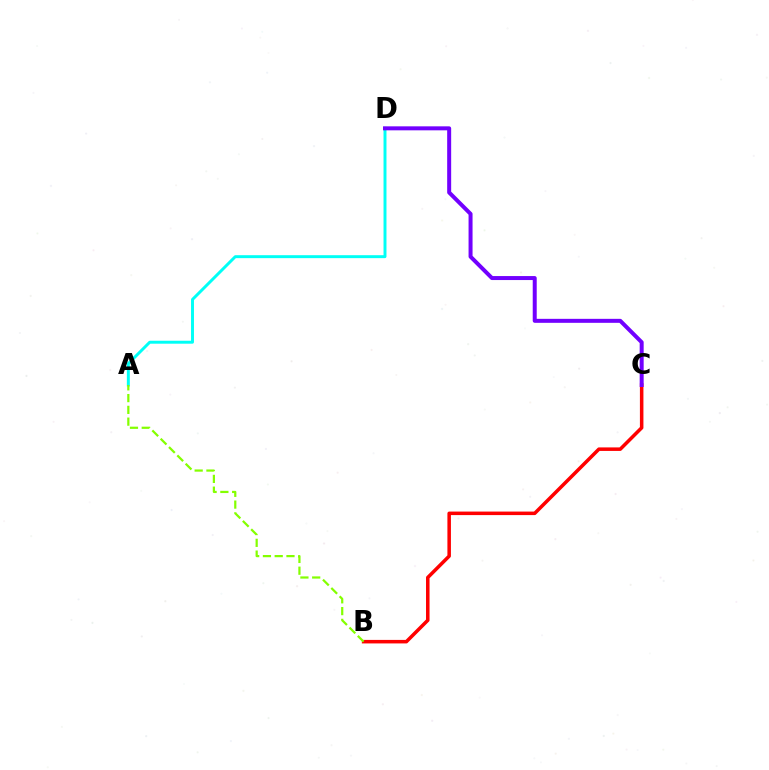{('B', 'C'): [{'color': '#ff0000', 'line_style': 'solid', 'thickness': 2.54}], ('A', 'D'): [{'color': '#00fff6', 'line_style': 'solid', 'thickness': 2.13}], ('C', 'D'): [{'color': '#7200ff', 'line_style': 'solid', 'thickness': 2.87}], ('A', 'B'): [{'color': '#84ff00', 'line_style': 'dashed', 'thickness': 1.6}]}